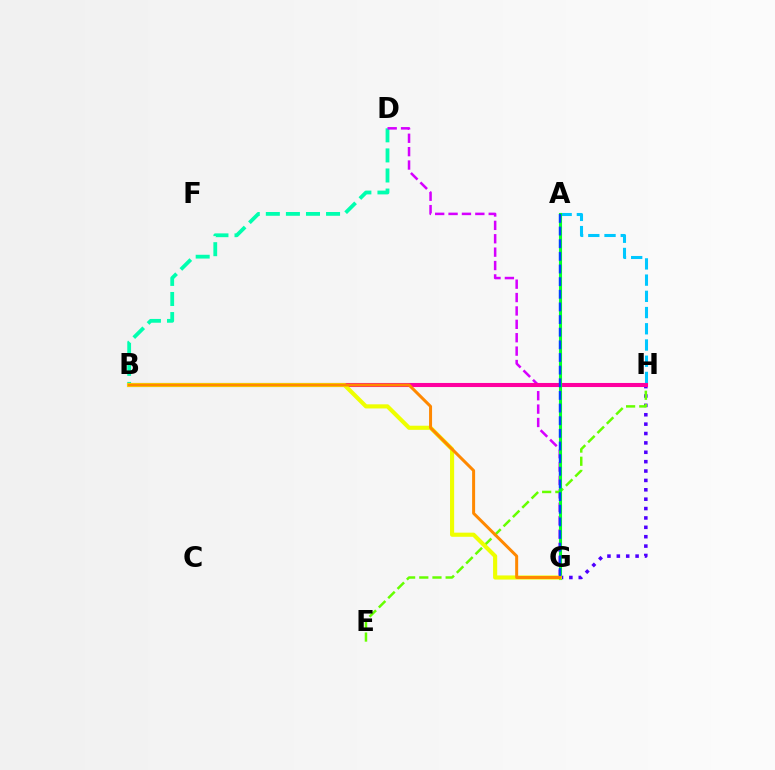{('B', 'D'): [{'color': '#00ffaf', 'line_style': 'dashed', 'thickness': 2.73}], ('D', 'G'): [{'color': '#d600ff', 'line_style': 'dashed', 'thickness': 1.82}], ('G', 'H'): [{'color': '#4f00ff', 'line_style': 'dotted', 'thickness': 2.55}], ('E', 'H'): [{'color': '#66ff00', 'line_style': 'dashed', 'thickness': 1.79}], ('A', 'H'): [{'color': '#00c7ff', 'line_style': 'dashed', 'thickness': 2.2}], ('B', 'H'): [{'color': '#ff0000', 'line_style': 'dotted', 'thickness': 2.0}, {'color': '#ff00a0', 'line_style': 'solid', 'thickness': 2.94}], ('A', 'G'): [{'color': '#00ff27', 'line_style': 'solid', 'thickness': 2.24}, {'color': '#003fff', 'line_style': 'dashed', 'thickness': 1.72}], ('B', 'G'): [{'color': '#eeff00', 'line_style': 'solid', 'thickness': 2.97}, {'color': '#ff8800', 'line_style': 'solid', 'thickness': 2.16}]}